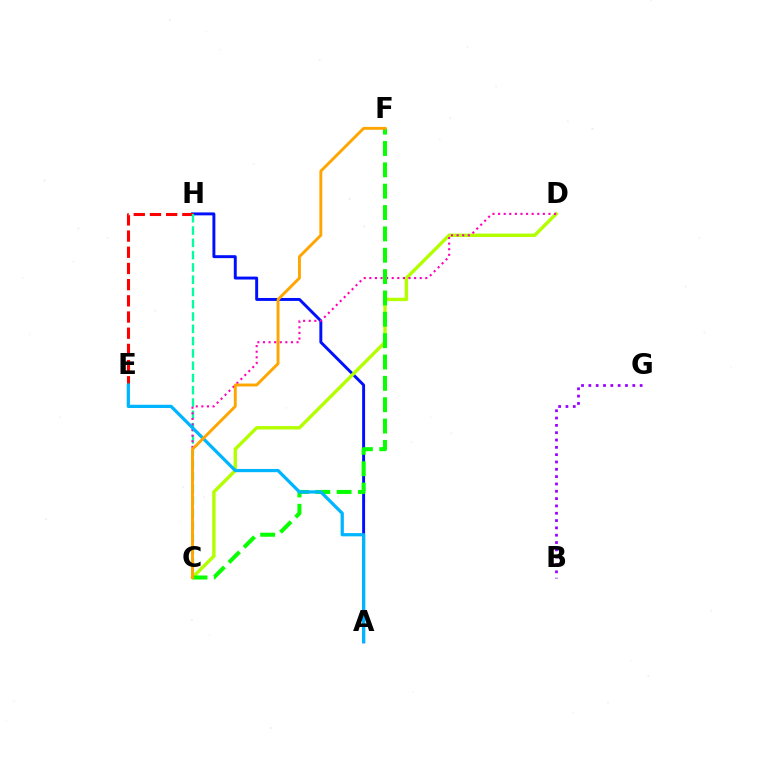{('B', 'G'): [{'color': '#9b00ff', 'line_style': 'dotted', 'thickness': 1.99}], ('A', 'H'): [{'color': '#0010ff', 'line_style': 'solid', 'thickness': 2.11}], ('E', 'H'): [{'color': '#ff0000', 'line_style': 'dashed', 'thickness': 2.2}], ('C', 'H'): [{'color': '#00ff9d', 'line_style': 'dashed', 'thickness': 1.67}], ('C', 'D'): [{'color': '#b3ff00', 'line_style': 'solid', 'thickness': 2.45}, {'color': '#ff00bd', 'line_style': 'dotted', 'thickness': 1.52}], ('C', 'F'): [{'color': '#08ff00', 'line_style': 'dashed', 'thickness': 2.9}, {'color': '#ffa500', 'line_style': 'solid', 'thickness': 2.09}], ('A', 'E'): [{'color': '#00b5ff', 'line_style': 'solid', 'thickness': 2.34}]}